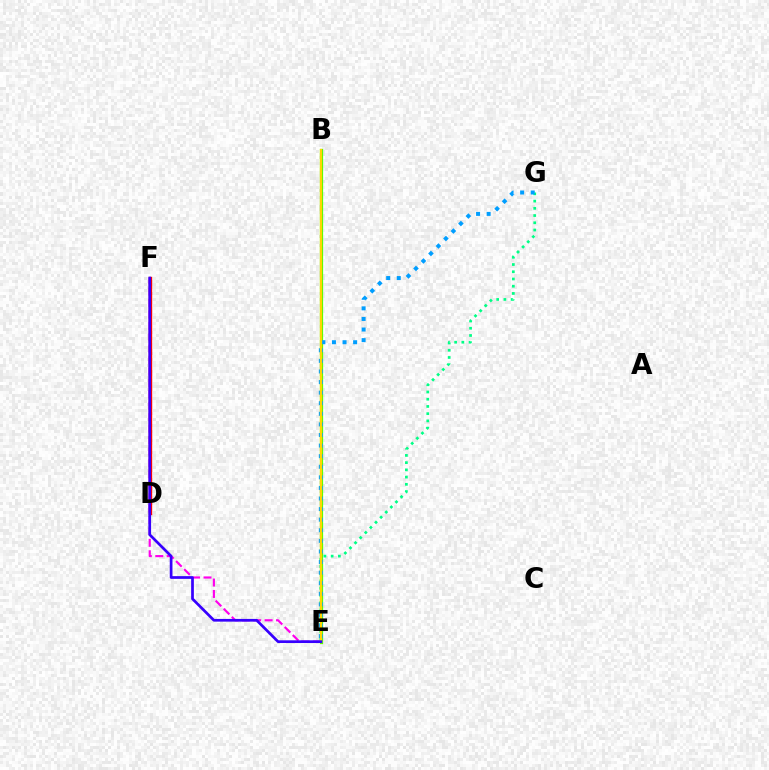{('E', 'F'): [{'color': '#ff00ed', 'line_style': 'dashed', 'thickness': 1.55}, {'color': '#3700ff', 'line_style': 'solid', 'thickness': 1.96}], ('B', 'E'): [{'color': '#4fff00', 'line_style': 'solid', 'thickness': 2.33}, {'color': '#ffd500', 'line_style': 'solid', 'thickness': 1.64}], ('E', 'G'): [{'color': '#00ff86', 'line_style': 'dotted', 'thickness': 1.96}, {'color': '#009eff', 'line_style': 'dotted', 'thickness': 2.88}], ('D', 'F'): [{'color': '#ff0000', 'line_style': 'solid', 'thickness': 2.42}]}